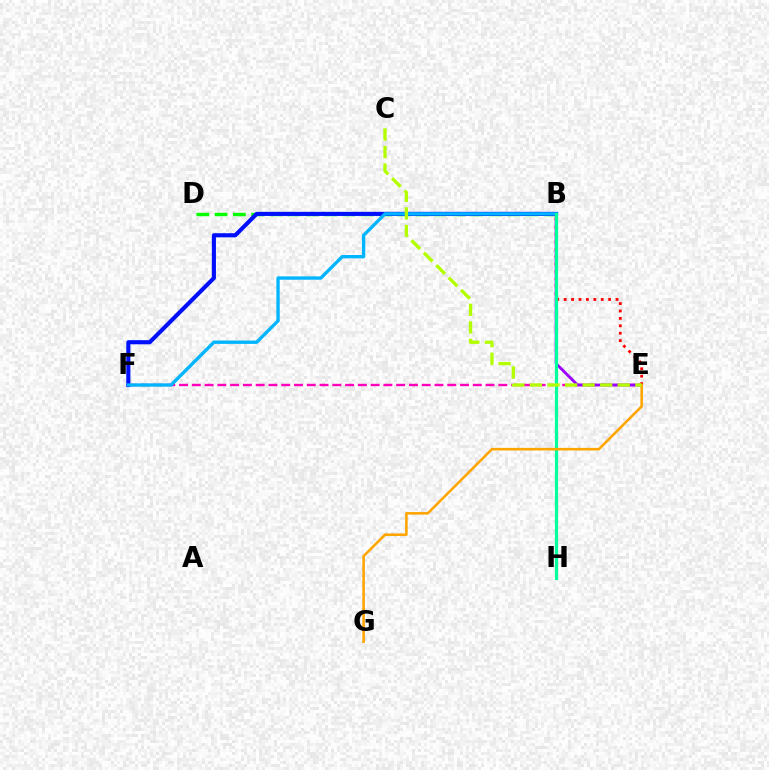{('E', 'F'): [{'color': '#ff00bd', 'line_style': 'dashed', 'thickness': 1.73}], ('B', 'E'): [{'color': '#9b00ff', 'line_style': 'solid', 'thickness': 2.03}, {'color': '#ff0000', 'line_style': 'dotted', 'thickness': 2.01}], ('B', 'D'): [{'color': '#08ff00', 'line_style': 'dashed', 'thickness': 2.48}], ('B', 'F'): [{'color': '#0010ff', 'line_style': 'solid', 'thickness': 2.96}, {'color': '#00b5ff', 'line_style': 'solid', 'thickness': 2.4}], ('B', 'H'): [{'color': '#00ff9d', 'line_style': 'solid', 'thickness': 2.29}], ('E', 'G'): [{'color': '#ffa500', 'line_style': 'solid', 'thickness': 1.85}], ('C', 'E'): [{'color': '#b3ff00', 'line_style': 'dashed', 'thickness': 2.39}]}